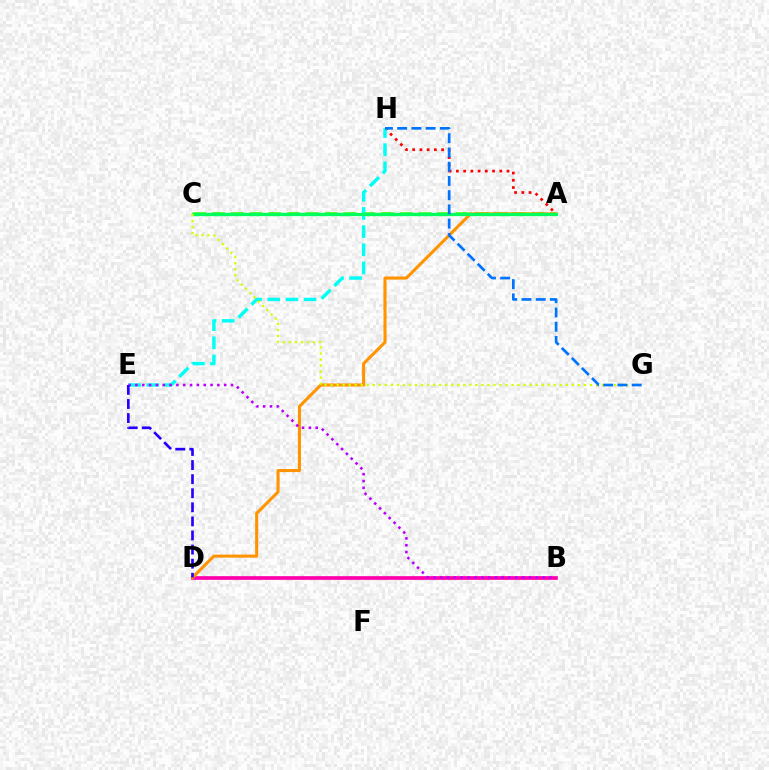{('A', 'C'): [{'color': '#3dff00', 'line_style': 'dashed', 'thickness': 2.55}, {'color': '#00ff5c', 'line_style': 'solid', 'thickness': 2.35}], ('B', 'D'): [{'color': '#ff00ac', 'line_style': 'solid', 'thickness': 2.66}], ('A', 'H'): [{'color': '#ff0000', 'line_style': 'dotted', 'thickness': 1.97}], ('E', 'H'): [{'color': '#00fff6', 'line_style': 'dashed', 'thickness': 2.46}], ('A', 'D'): [{'color': '#ff9400', 'line_style': 'solid', 'thickness': 2.22}], ('B', 'E'): [{'color': '#b900ff', 'line_style': 'dotted', 'thickness': 1.85}], ('C', 'G'): [{'color': '#d1ff00', 'line_style': 'dotted', 'thickness': 1.64}], ('G', 'H'): [{'color': '#0074ff', 'line_style': 'dashed', 'thickness': 1.93}], ('D', 'E'): [{'color': '#2500ff', 'line_style': 'dashed', 'thickness': 1.91}]}